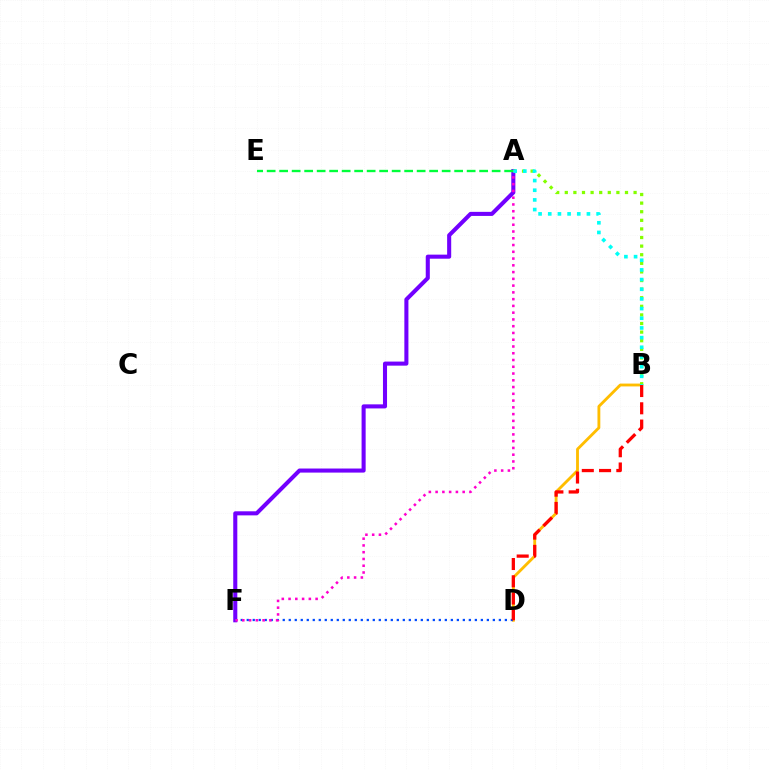{('A', 'F'): [{'color': '#7200ff', 'line_style': 'solid', 'thickness': 2.93}, {'color': '#ff00cf', 'line_style': 'dotted', 'thickness': 1.84}], ('B', 'D'): [{'color': '#ffbd00', 'line_style': 'solid', 'thickness': 2.05}, {'color': '#ff0000', 'line_style': 'dashed', 'thickness': 2.35}], ('D', 'F'): [{'color': '#004bff', 'line_style': 'dotted', 'thickness': 1.63}], ('A', 'B'): [{'color': '#84ff00', 'line_style': 'dotted', 'thickness': 2.34}, {'color': '#00fff6', 'line_style': 'dotted', 'thickness': 2.63}], ('A', 'E'): [{'color': '#00ff39', 'line_style': 'dashed', 'thickness': 1.7}]}